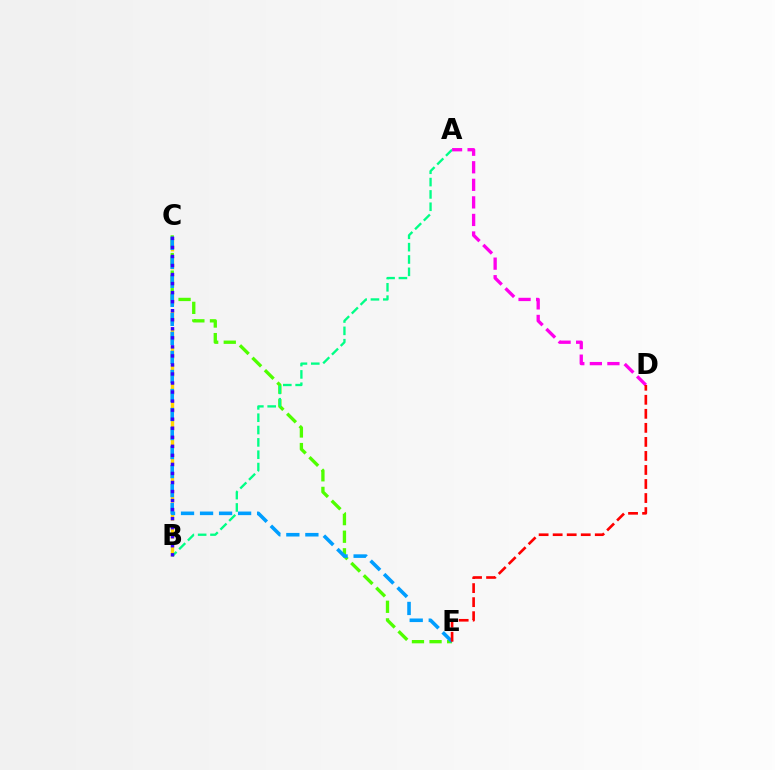{('C', 'E'): [{'color': '#4fff00', 'line_style': 'dashed', 'thickness': 2.39}, {'color': '#009eff', 'line_style': 'dashed', 'thickness': 2.58}], ('B', 'C'): [{'color': '#ffd500', 'line_style': 'dashed', 'thickness': 2.44}, {'color': '#3700ff', 'line_style': 'dotted', 'thickness': 2.46}], ('A', 'B'): [{'color': '#00ff86', 'line_style': 'dashed', 'thickness': 1.68}], ('A', 'D'): [{'color': '#ff00ed', 'line_style': 'dashed', 'thickness': 2.38}], ('D', 'E'): [{'color': '#ff0000', 'line_style': 'dashed', 'thickness': 1.91}]}